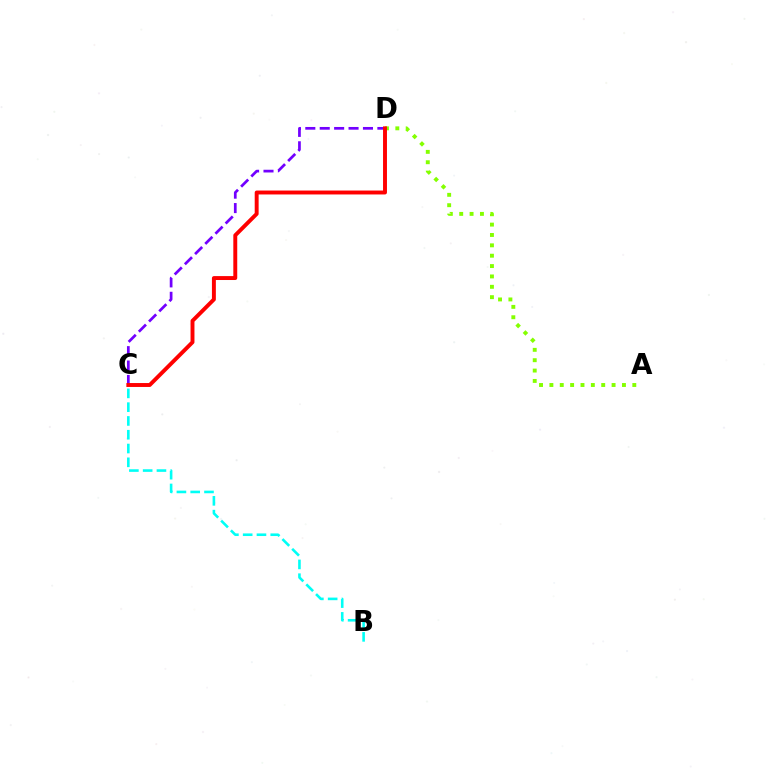{('C', 'D'): [{'color': '#7200ff', 'line_style': 'dashed', 'thickness': 1.96}, {'color': '#ff0000', 'line_style': 'solid', 'thickness': 2.82}], ('A', 'D'): [{'color': '#84ff00', 'line_style': 'dotted', 'thickness': 2.82}], ('B', 'C'): [{'color': '#00fff6', 'line_style': 'dashed', 'thickness': 1.87}]}